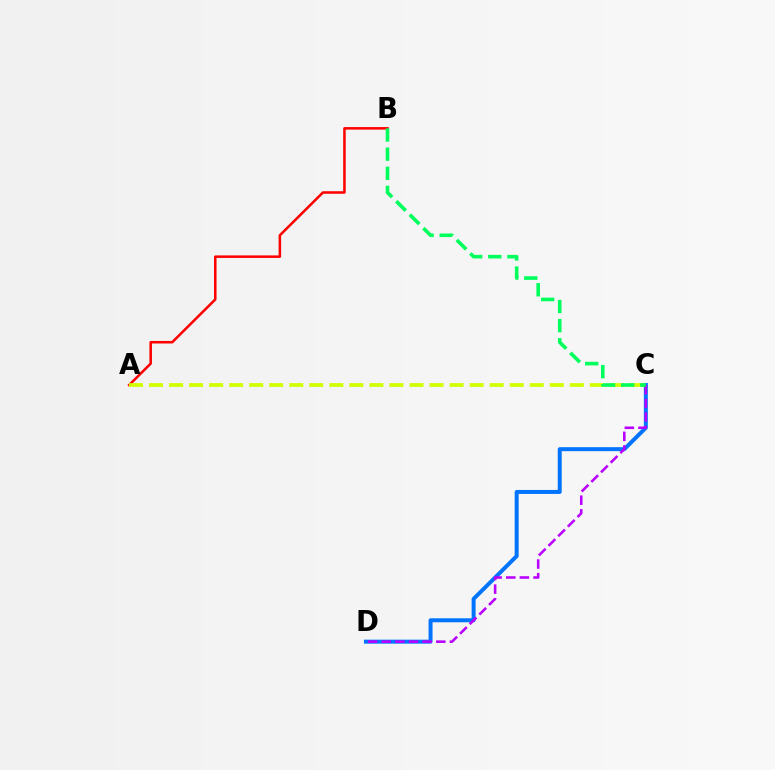{('A', 'B'): [{'color': '#ff0000', 'line_style': 'solid', 'thickness': 1.82}], ('C', 'D'): [{'color': '#0074ff', 'line_style': 'solid', 'thickness': 2.86}, {'color': '#b900ff', 'line_style': 'dashed', 'thickness': 1.85}], ('A', 'C'): [{'color': '#d1ff00', 'line_style': 'dashed', 'thickness': 2.72}], ('B', 'C'): [{'color': '#00ff5c', 'line_style': 'dashed', 'thickness': 2.6}]}